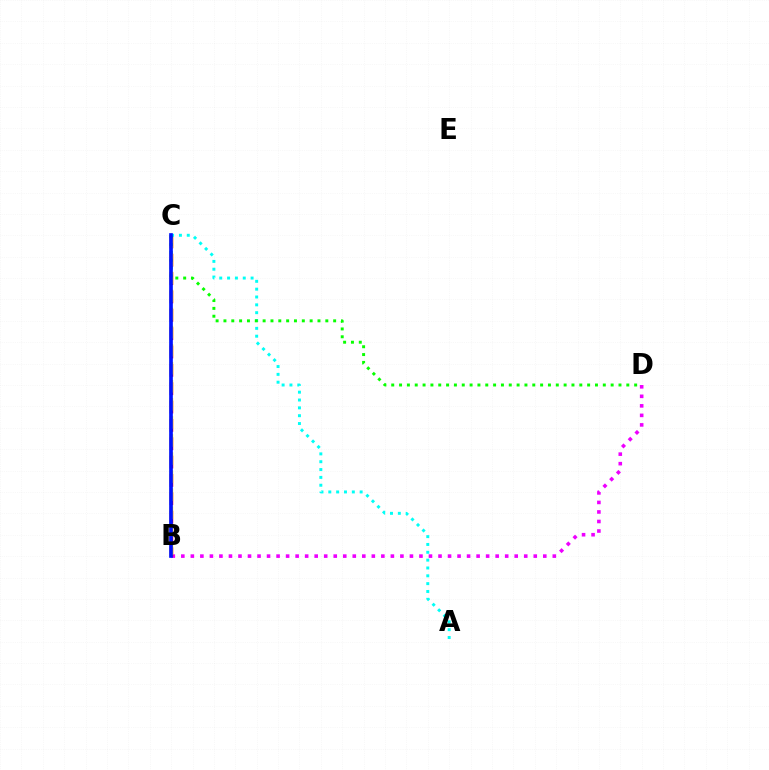{('B', 'D'): [{'color': '#ee00ff', 'line_style': 'dotted', 'thickness': 2.59}], ('B', 'C'): [{'color': '#ff0000', 'line_style': 'dashed', 'thickness': 2.49}, {'color': '#fcf500', 'line_style': 'dashed', 'thickness': 2.45}, {'color': '#0010ff', 'line_style': 'solid', 'thickness': 2.64}], ('A', 'C'): [{'color': '#00fff6', 'line_style': 'dotted', 'thickness': 2.13}], ('C', 'D'): [{'color': '#08ff00', 'line_style': 'dotted', 'thickness': 2.13}]}